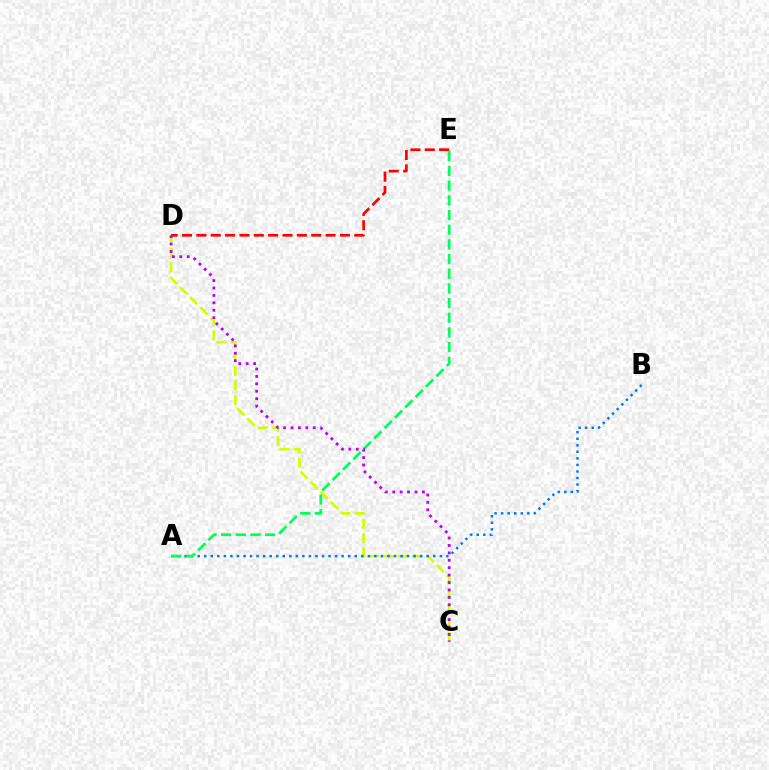{('C', 'D'): [{'color': '#d1ff00', 'line_style': 'dashed', 'thickness': 1.94}, {'color': '#b900ff', 'line_style': 'dotted', 'thickness': 2.01}], ('A', 'B'): [{'color': '#0074ff', 'line_style': 'dotted', 'thickness': 1.78}], ('D', 'E'): [{'color': '#ff0000', 'line_style': 'dashed', 'thickness': 1.95}], ('A', 'E'): [{'color': '#00ff5c', 'line_style': 'dashed', 'thickness': 1.99}]}